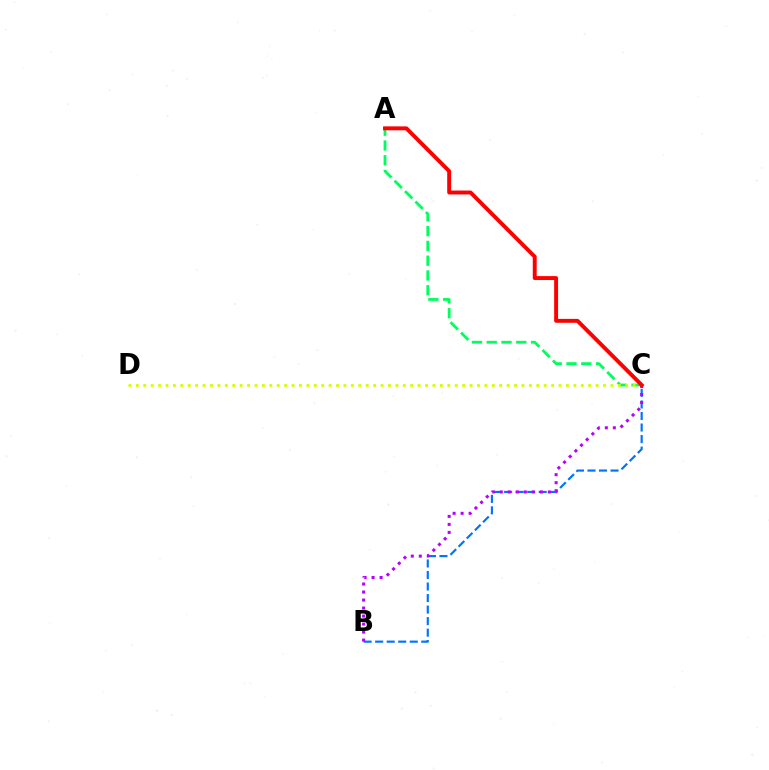{('B', 'C'): [{'color': '#0074ff', 'line_style': 'dashed', 'thickness': 1.57}, {'color': '#b900ff', 'line_style': 'dotted', 'thickness': 2.18}], ('A', 'C'): [{'color': '#00ff5c', 'line_style': 'dashed', 'thickness': 2.01}, {'color': '#ff0000', 'line_style': 'solid', 'thickness': 2.82}], ('C', 'D'): [{'color': '#d1ff00', 'line_style': 'dotted', 'thickness': 2.01}]}